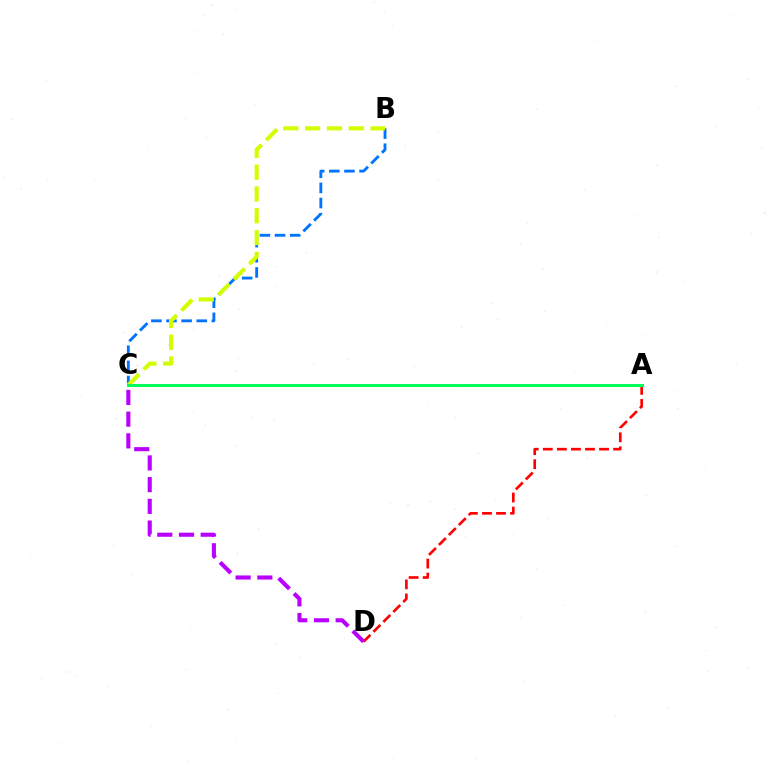{('B', 'C'): [{'color': '#0074ff', 'line_style': 'dashed', 'thickness': 2.06}, {'color': '#d1ff00', 'line_style': 'dashed', 'thickness': 2.96}], ('A', 'D'): [{'color': '#ff0000', 'line_style': 'dashed', 'thickness': 1.91}], ('C', 'D'): [{'color': '#b900ff', 'line_style': 'dashed', 'thickness': 2.95}], ('A', 'C'): [{'color': '#00ff5c', 'line_style': 'solid', 'thickness': 2.18}]}